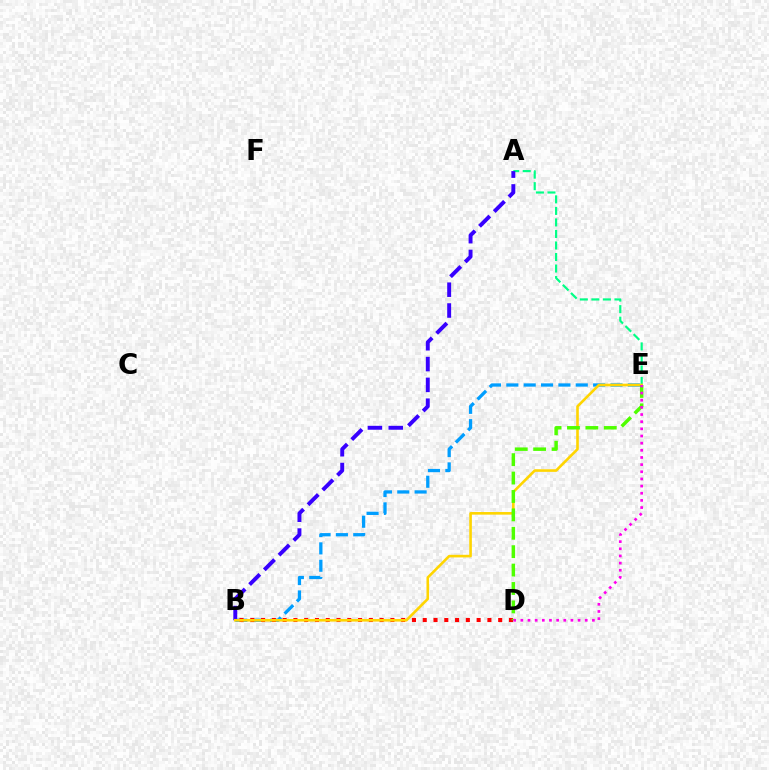{('A', 'E'): [{'color': '#00ff86', 'line_style': 'dashed', 'thickness': 1.57}], ('B', 'E'): [{'color': '#009eff', 'line_style': 'dashed', 'thickness': 2.36}, {'color': '#ffd500', 'line_style': 'solid', 'thickness': 1.88}], ('B', 'D'): [{'color': '#ff0000', 'line_style': 'dotted', 'thickness': 2.93}], ('A', 'B'): [{'color': '#3700ff', 'line_style': 'dashed', 'thickness': 2.83}], ('D', 'E'): [{'color': '#4fff00', 'line_style': 'dashed', 'thickness': 2.5}, {'color': '#ff00ed', 'line_style': 'dotted', 'thickness': 1.94}]}